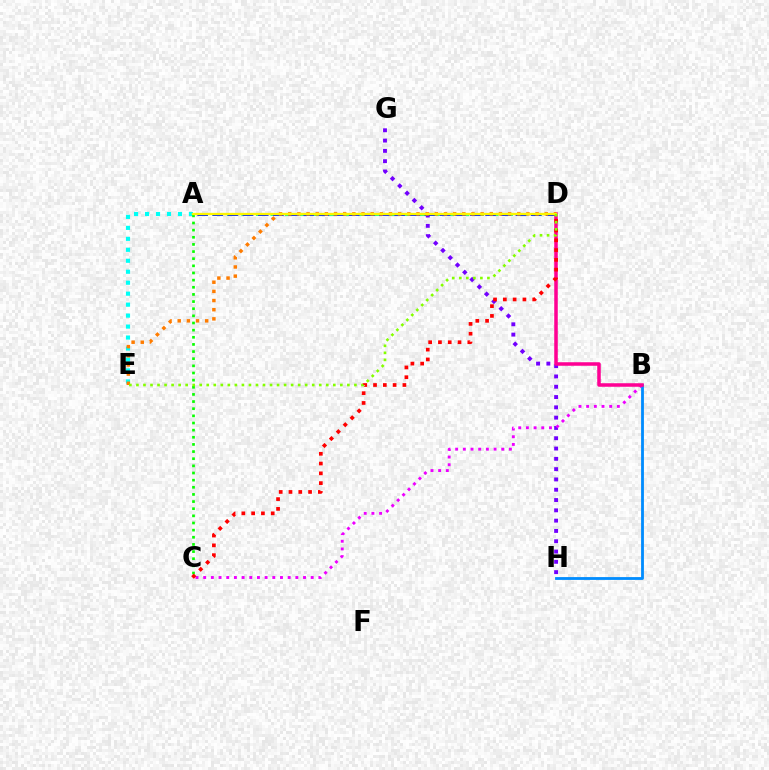{('G', 'H'): [{'color': '#7200ff', 'line_style': 'dotted', 'thickness': 2.8}], ('B', 'H'): [{'color': '#008cff', 'line_style': 'solid', 'thickness': 2.03}], ('A', 'D'): [{'color': '#00ff74', 'line_style': 'dashed', 'thickness': 1.97}, {'color': '#0010ff', 'line_style': 'dashed', 'thickness': 2.06}, {'color': '#fcf500', 'line_style': 'solid', 'thickness': 1.67}], ('B', 'C'): [{'color': '#ee00ff', 'line_style': 'dotted', 'thickness': 2.09}], ('A', 'E'): [{'color': '#00fff6', 'line_style': 'dotted', 'thickness': 2.98}], ('B', 'D'): [{'color': '#ff0094', 'line_style': 'solid', 'thickness': 2.54}], ('A', 'C'): [{'color': '#08ff00', 'line_style': 'dotted', 'thickness': 1.94}], ('C', 'D'): [{'color': '#ff0000', 'line_style': 'dotted', 'thickness': 2.66}], ('D', 'E'): [{'color': '#ff7c00', 'line_style': 'dotted', 'thickness': 2.49}, {'color': '#84ff00', 'line_style': 'dotted', 'thickness': 1.91}]}